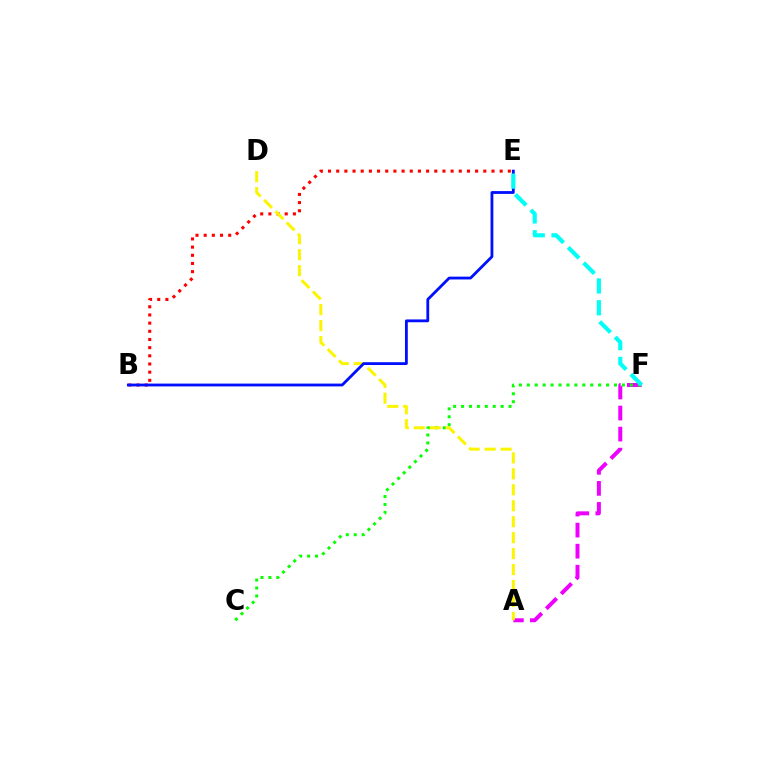{('A', 'F'): [{'color': '#ee00ff', 'line_style': 'dashed', 'thickness': 2.86}], ('C', 'F'): [{'color': '#08ff00', 'line_style': 'dotted', 'thickness': 2.15}], ('B', 'E'): [{'color': '#ff0000', 'line_style': 'dotted', 'thickness': 2.22}, {'color': '#0010ff', 'line_style': 'solid', 'thickness': 2.02}], ('A', 'D'): [{'color': '#fcf500', 'line_style': 'dashed', 'thickness': 2.17}], ('E', 'F'): [{'color': '#00fff6', 'line_style': 'dashed', 'thickness': 2.97}]}